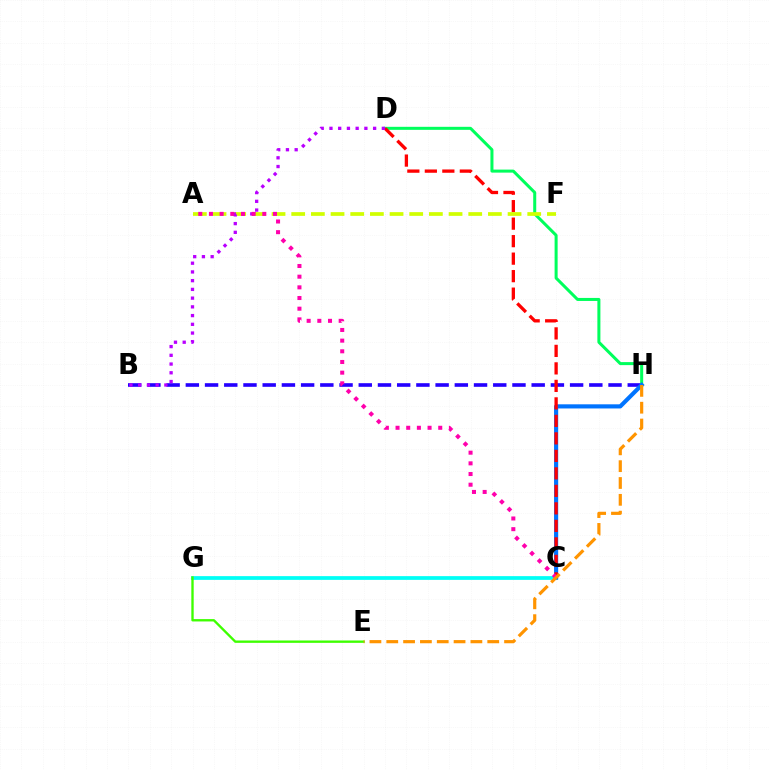{('C', 'G'): [{'color': '#00fff6', 'line_style': 'solid', 'thickness': 2.69}], ('B', 'H'): [{'color': '#2500ff', 'line_style': 'dashed', 'thickness': 2.61}], ('D', 'H'): [{'color': '#00ff5c', 'line_style': 'solid', 'thickness': 2.18}], ('C', 'H'): [{'color': '#0074ff', 'line_style': 'solid', 'thickness': 2.98}], ('C', 'D'): [{'color': '#ff0000', 'line_style': 'dashed', 'thickness': 2.38}], ('E', 'G'): [{'color': '#3dff00', 'line_style': 'solid', 'thickness': 1.7}], ('A', 'F'): [{'color': '#d1ff00', 'line_style': 'dashed', 'thickness': 2.67}], ('B', 'D'): [{'color': '#b900ff', 'line_style': 'dotted', 'thickness': 2.37}], ('A', 'C'): [{'color': '#ff00ac', 'line_style': 'dotted', 'thickness': 2.9}], ('E', 'H'): [{'color': '#ff9400', 'line_style': 'dashed', 'thickness': 2.29}]}